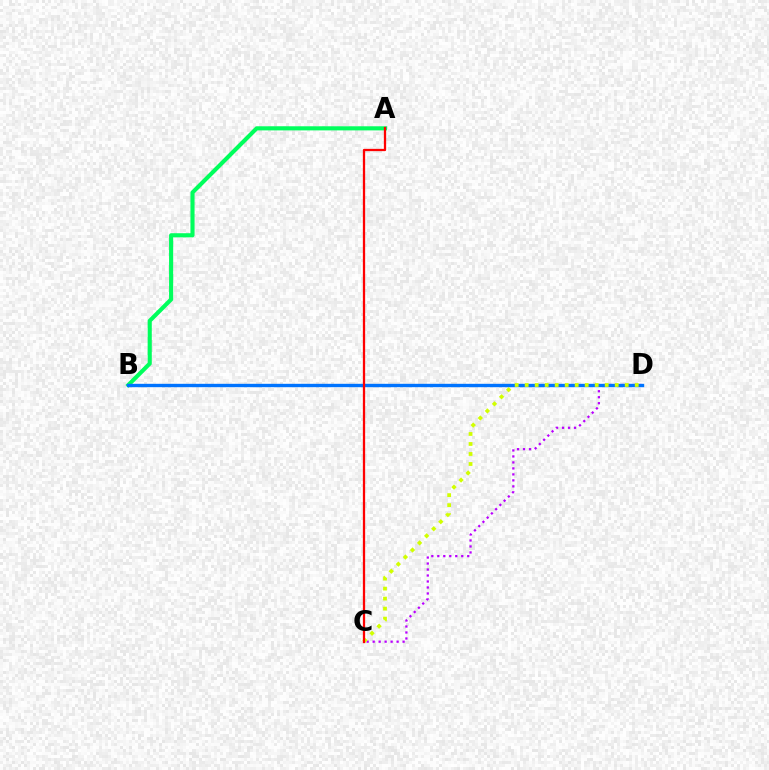{('A', 'B'): [{'color': '#00ff5c', 'line_style': 'solid', 'thickness': 2.96}], ('C', 'D'): [{'color': '#b900ff', 'line_style': 'dotted', 'thickness': 1.63}, {'color': '#d1ff00', 'line_style': 'dotted', 'thickness': 2.72}], ('B', 'D'): [{'color': '#0074ff', 'line_style': 'solid', 'thickness': 2.43}], ('A', 'C'): [{'color': '#ff0000', 'line_style': 'solid', 'thickness': 1.64}]}